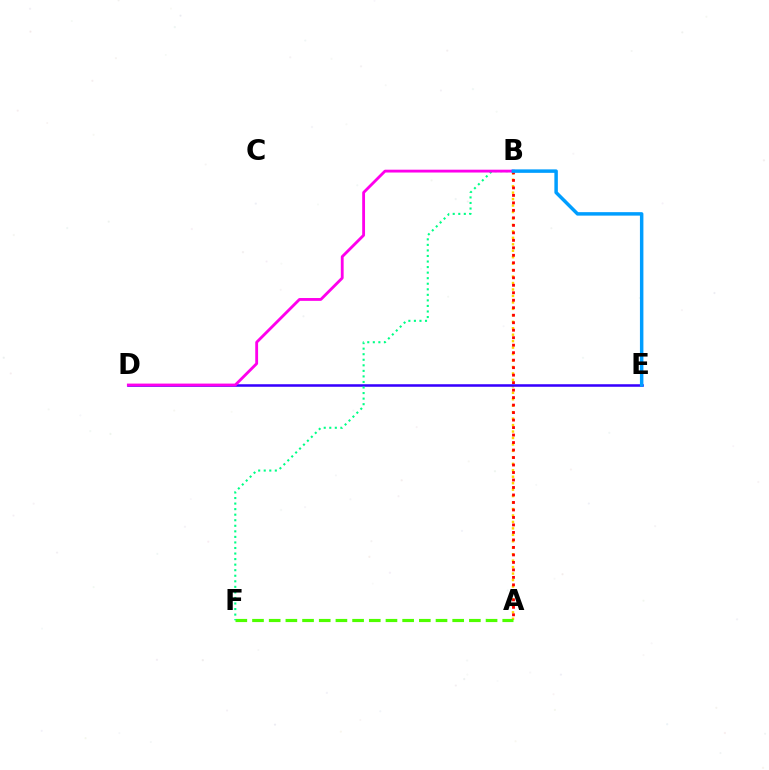{('A', 'B'): [{'color': '#ffd500', 'line_style': 'dotted', 'thickness': 1.75}, {'color': '#ff0000', 'line_style': 'dotted', 'thickness': 2.04}], ('D', 'E'): [{'color': '#3700ff', 'line_style': 'solid', 'thickness': 1.83}], ('A', 'F'): [{'color': '#4fff00', 'line_style': 'dashed', 'thickness': 2.27}], ('B', 'F'): [{'color': '#00ff86', 'line_style': 'dotted', 'thickness': 1.51}], ('B', 'D'): [{'color': '#ff00ed', 'line_style': 'solid', 'thickness': 2.04}], ('B', 'E'): [{'color': '#009eff', 'line_style': 'solid', 'thickness': 2.5}]}